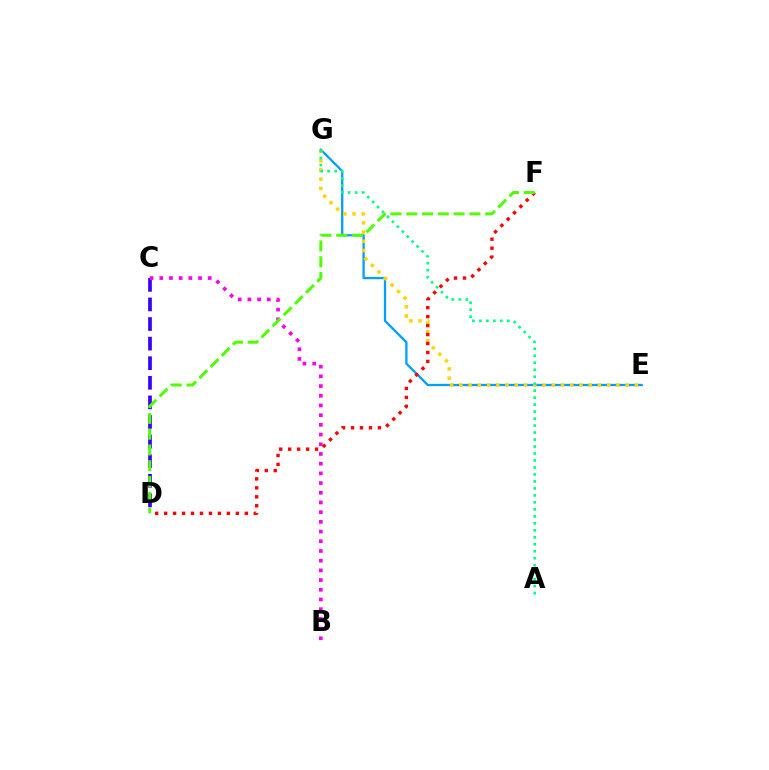{('C', 'D'): [{'color': '#3700ff', 'line_style': 'dashed', 'thickness': 2.66}], ('B', 'C'): [{'color': '#ff00ed', 'line_style': 'dotted', 'thickness': 2.64}], ('E', 'G'): [{'color': '#009eff', 'line_style': 'solid', 'thickness': 1.65}, {'color': '#ffd500', 'line_style': 'dotted', 'thickness': 2.51}], ('D', 'F'): [{'color': '#ff0000', 'line_style': 'dotted', 'thickness': 2.44}, {'color': '#4fff00', 'line_style': 'dashed', 'thickness': 2.14}], ('A', 'G'): [{'color': '#00ff86', 'line_style': 'dotted', 'thickness': 1.9}]}